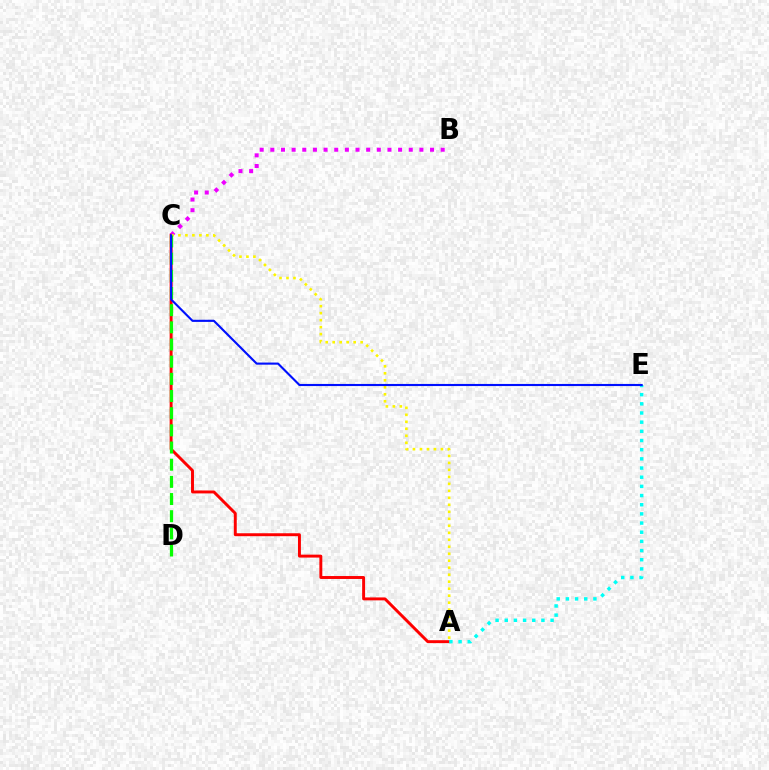{('B', 'C'): [{'color': '#ee00ff', 'line_style': 'dotted', 'thickness': 2.89}], ('A', 'C'): [{'color': '#ff0000', 'line_style': 'solid', 'thickness': 2.11}, {'color': '#fcf500', 'line_style': 'dotted', 'thickness': 1.9}], ('C', 'D'): [{'color': '#08ff00', 'line_style': 'dashed', 'thickness': 2.33}], ('A', 'E'): [{'color': '#00fff6', 'line_style': 'dotted', 'thickness': 2.49}], ('C', 'E'): [{'color': '#0010ff', 'line_style': 'solid', 'thickness': 1.52}]}